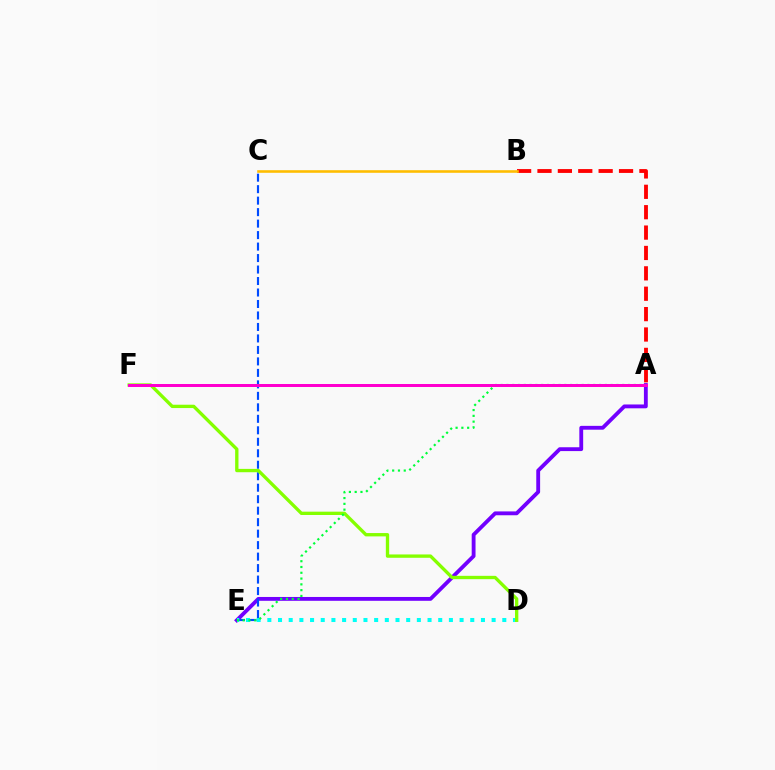{('A', 'E'): [{'color': '#7200ff', 'line_style': 'solid', 'thickness': 2.76}, {'color': '#00ff39', 'line_style': 'dotted', 'thickness': 1.57}], ('C', 'E'): [{'color': '#004bff', 'line_style': 'dashed', 'thickness': 1.56}], ('D', 'E'): [{'color': '#00fff6', 'line_style': 'dotted', 'thickness': 2.9}], ('D', 'F'): [{'color': '#84ff00', 'line_style': 'solid', 'thickness': 2.4}], ('A', 'B'): [{'color': '#ff0000', 'line_style': 'dashed', 'thickness': 2.77}], ('B', 'C'): [{'color': '#ffbd00', 'line_style': 'solid', 'thickness': 1.87}], ('A', 'F'): [{'color': '#ff00cf', 'line_style': 'solid', 'thickness': 2.16}]}